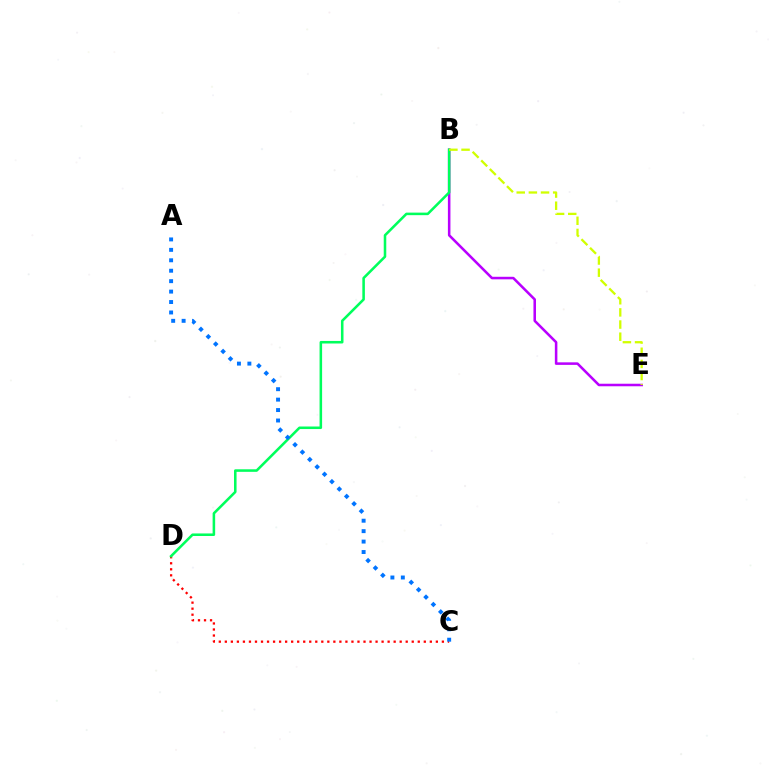{('C', 'D'): [{'color': '#ff0000', 'line_style': 'dotted', 'thickness': 1.64}], ('B', 'E'): [{'color': '#b900ff', 'line_style': 'solid', 'thickness': 1.83}, {'color': '#d1ff00', 'line_style': 'dashed', 'thickness': 1.65}], ('B', 'D'): [{'color': '#00ff5c', 'line_style': 'solid', 'thickness': 1.84}], ('A', 'C'): [{'color': '#0074ff', 'line_style': 'dotted', 'thickness': 2.84}]}